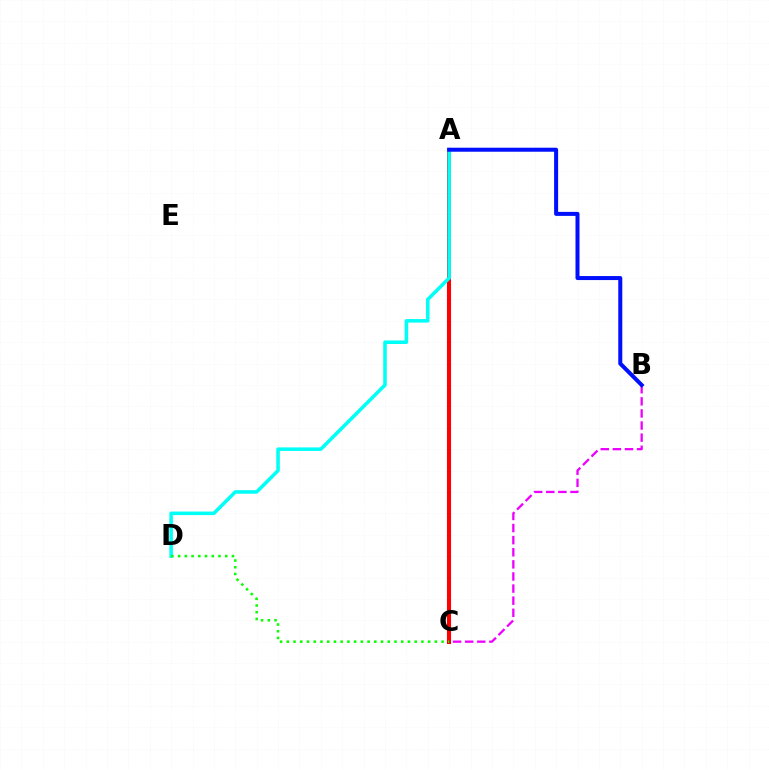{('A', 'C'): [{'color': '#fcf500', 'line_style': 'dotted', 'thickness': 2.02}, {'color': '#ff0000', 'line_style': 'solid', 'thickness': 2.92}], ('B', 'C'): [{'color': '#ee00ff', 'line_style': 'dashed', 'thickness': 1.64}], ('A', 'D'): [{'color': '#00fff6', 'line_style': 'solid', 'thickness': 2.55}], ('A', 'B'): [{'color': '#0010ff', 'line_style': 'solid', 'thickness': 2.89}], ('C', 'D'): [{'color': '#08ff00', 'line_style': 'dotted', 'thickness': 1.83}]}